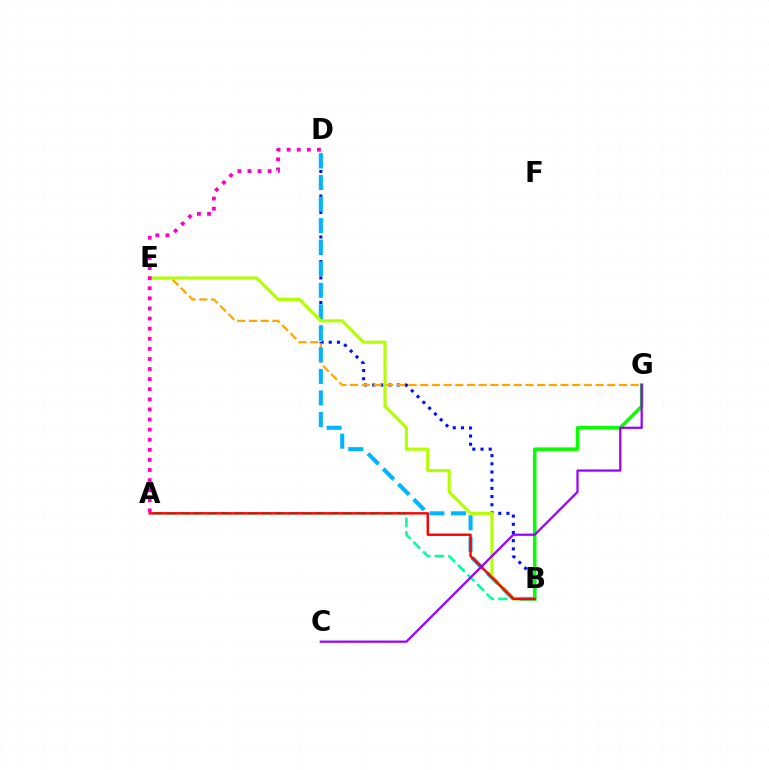{('B', 'D'): [{'color': '#0010ff', 'line_style': 'dotted', 'thickness': 2.23}, {'color': '#00b5ff', 'line_style': 'dashed', 'thickness': 2.93}], ('E', 'G'): [{'color': '#ffa500', 'line_style': 'dashed', 'thickness': 1.59}], ('B', 'E'): [{'color': '#b3ff00', 'line_style': 'solid', 'thickness': 2.25}], ('B', 'G'): [{'color': '#08ff00', 'line_style': 'solid', 'thickness': 2.54}], ('A', 'B'): [{'color': '#00ff9d', 'line_style': 'dashed', 'thickness': 1.84}, {'color': '#ff0000', 'line_style': 'solid', 'thickness': 1.74}], ('A', 'D'): [{'color': '#ff00bd', 'line_style': 'dotted', 'thickness': 2.74}], ('C', 'G'): [{'color': '#9b00ff', 'line_style': 'solid', 'thickness': 1.61}]}